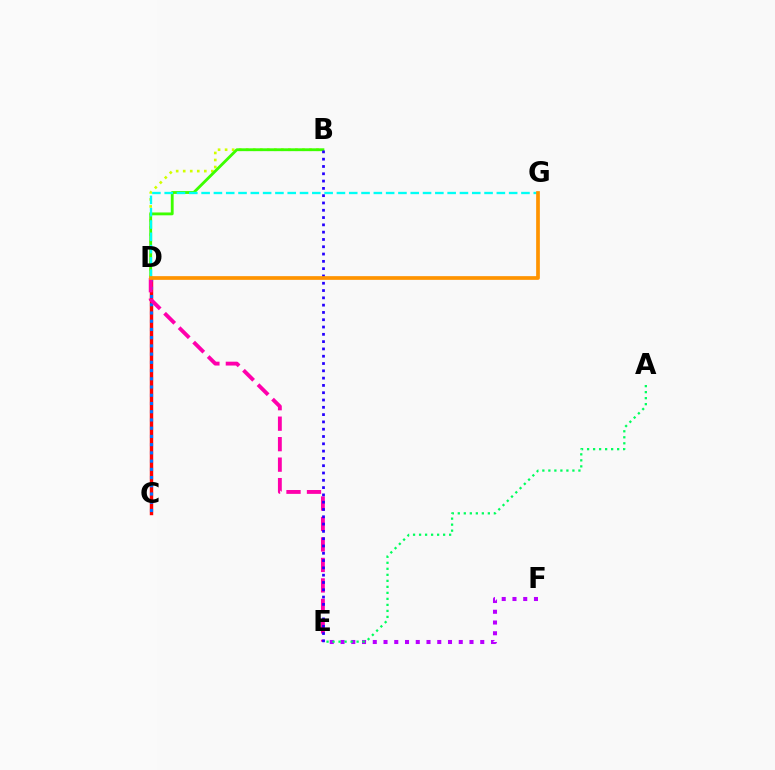{('B', 'D'): [{'color': '#d1ff00', 'line_style': 'dotted', 'thickness': 1.91}, {'color': '#3dff00', 'line_style': 'solid', 'thickness': 2.04}], ('E', 'F'): [{'color': '#b900ff', 'line_style': 'dotted', 'thickness': 2.92}], ('C', 'D'): [{'color': '#ff0000', 'line_style': 'solid', 'thickness': 2.47}, {'color': '#0074ff', 'line_style': 'dotted', 'thickness': 2.24}], ('D', 'E'): [{'color': '#ff00ac', 'line_style': 'dashed', 'thickness': 2.78}], ('D', 'G'): [{'color': '#00fff6', 'line_style': 'dashed', 'thickness': 1.67}, {'color': '#ff9400', 'line_style': 'solid', 'thickness': 2.66}], ('B', 'E'): [{'color': '#2500ff', 'line_style': 'dotted', 'thickness': 1.98}], ('A', 'E'): [{'color': '#00ff5c', 'line_style': 'dotted', 'thickness': 1.63}]}